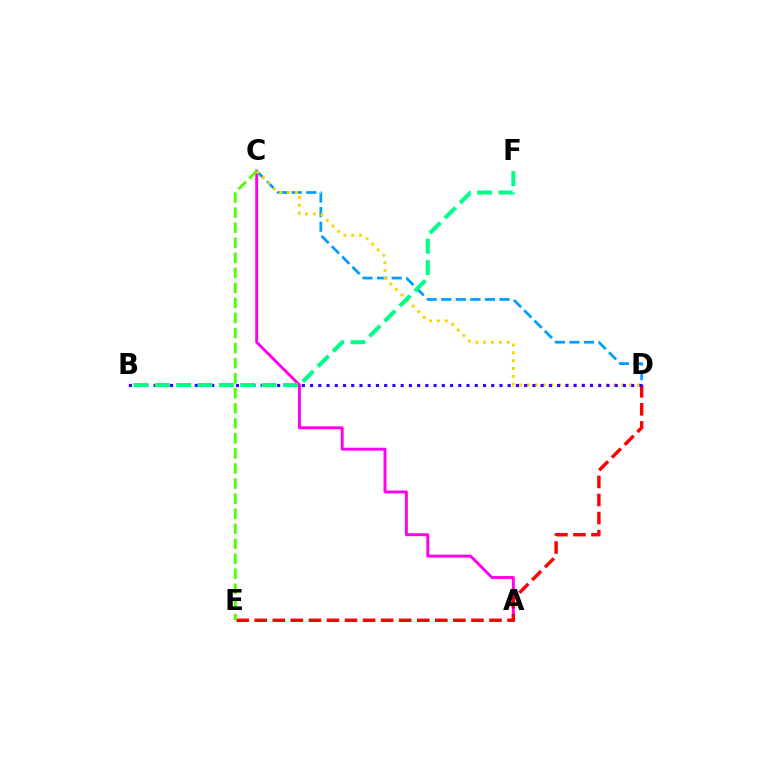{('A', 'C'): [{'color': '#ff00ed', 'line_style': 'solid', 'thickness': 2.11}], ('D', 'E'): [{'color': '#ff0000', 'line_style': 'dashed', 'thickness': 2.45}], ('C', 'D'): [{'color': '#009eff', 'line_style': 'dashed', 'thickness': 1.98}, {'color': '#ffd500', 'line_style': 'dotted', 'thickness': 2.14}], ('B', 'D'): [{'color': '#3700ff', 'line_style': 'dotted', 'thickness': 2.24}], ('C', 'E'): [{'color': '#4fff00', 'line_style': 'dashed', 'thickness': 2.04}], ('B', 'F'): [{'color': '#00ff86', 'line_style': 'dashed', 'thickness': 2.9}]}